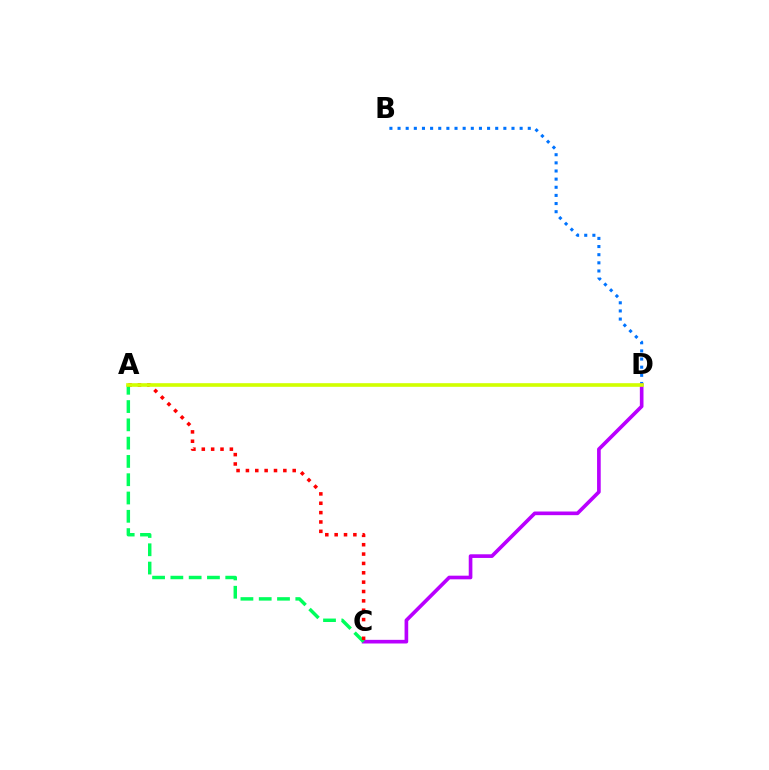{('B', 'D'): [{'color': '#0074ff', 'line_style': 'dotted', 'thickness': 2.21}], ('C', 'D'): [{'color': '#b900ff', 'line_style': 'solid', 'thickness': 2.63}], ('A', 'C'): [{'color': '#00ff5c', 'line_style': 'dashed', 'thickness': 2.48}, {'color': '#ff0000', 'line_style': 'dotted', 'thickness': 2.54}], ('A', 'D'): [{'color': '#d1ff00', 'line_style': 'solid', 'thickness': 2.62}]}